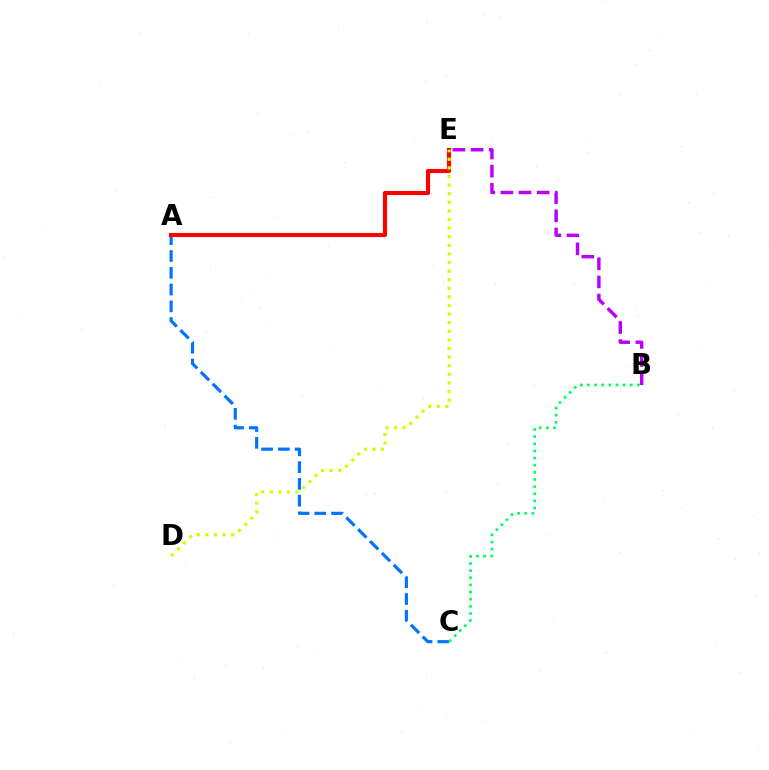{('A', 'C'): [{'color': '#0074ff', 'line_style': 'dashed', 'thickness': 2.28}], ('A', 'E'): [{'color': '#ff0000', 'line_style': 'solid', 'thickness': 2.96}], ('B', 'C'): [{'color': '#00ff5c', 'line_style': 'dotted', 'thickness': 1.94}], ('B', 'E'): [{'color': '#b900ff', 'line_style': 'dashed', 'thickness': 2.46}], ('D', 'E'): [{'color': '#d1ff00', 'line_style': 'dotted', 'thickness': 2.34}]}